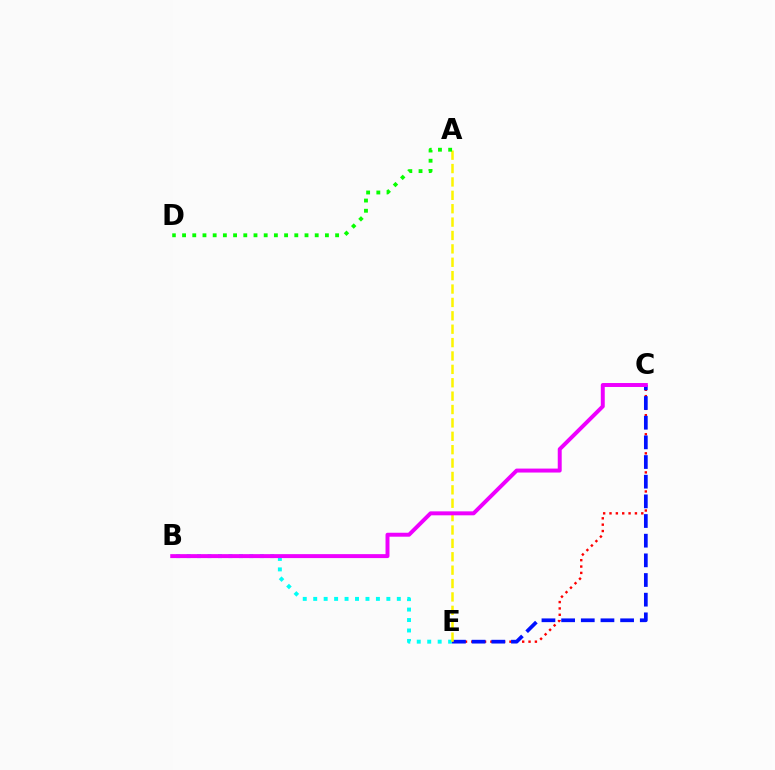{('B', 'E'): [{'color': '#00fff6', 'line_style': 'dotted', 'thickness': 2.84}], ('C', 'E'): [{'color': '#ff0000', 'line_style': 'dotted', 'thickness': 1.73}, {'color': '#0010ff', 'line_style': 'dashed', 'thickness': 2.67}], ('A', 'E'): [{'color': '#fcf500', 'line_style': 'dashed', 'thickness': 1.82}], ('B', 'C'): [{'color': '#ee00ff', 'line_style': 'solid', 'thickness': 2.85}], ('A', 'D'): [{'color': '#08ff00', 'line_style': 'dotted', 'thickness': 2.77}]}